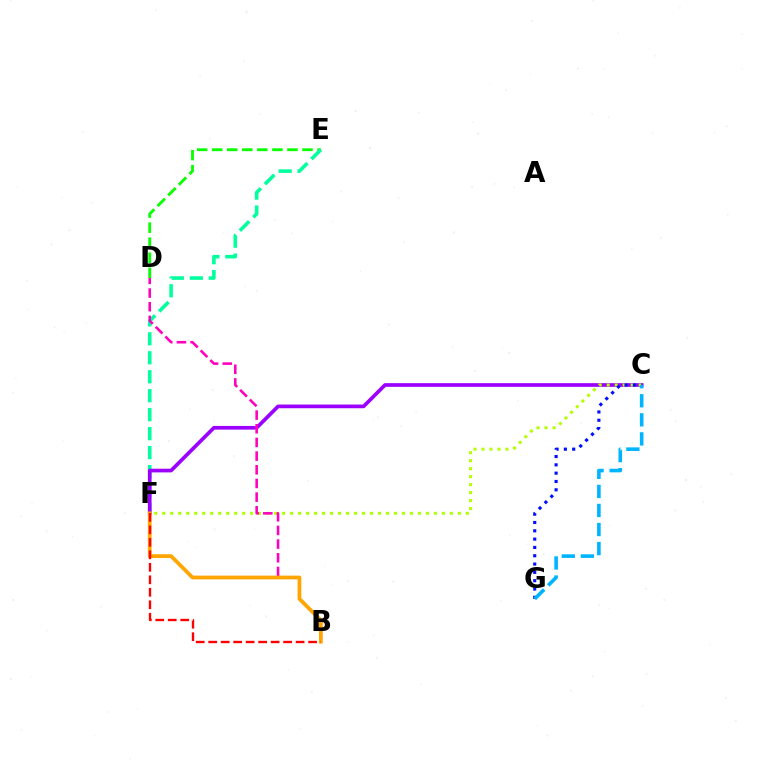{('D', 'E'): [{'color': '#08ff00', 'line_style': 'dashed', 'thickness': 2.04}], ('E', 'F'): [{'color': '#00ff9d', 'line_style': 'dashed', 'thickness': 2.58}], ('C', 'F'): [{'color': '#9b00ff', 'line_style': 'solid', 'thickness': 2.65}, {'color': '#b3ff00', 'line_style': 'dotted', 'thickness': 2.17}], ('C', 'G'): [{'color': '#0010ff', 'line_style': 'dotted', 'thickness': 2.26}, {'color': '#00b5ff', 'line_style': 'dashed', 'thickness': 2.59}], ('B', 'D'): [{'color': '#ff00bd', 'line_style': 'dashed', 'thickness': 1.86}], ('B', 'F'): [{'color': '#ffa500', 'line_style': 'solid', 'thickness': 2.69}, {'color': '#ff0000', 'line_style': 'dashed', 'thickness': 1.7}]}